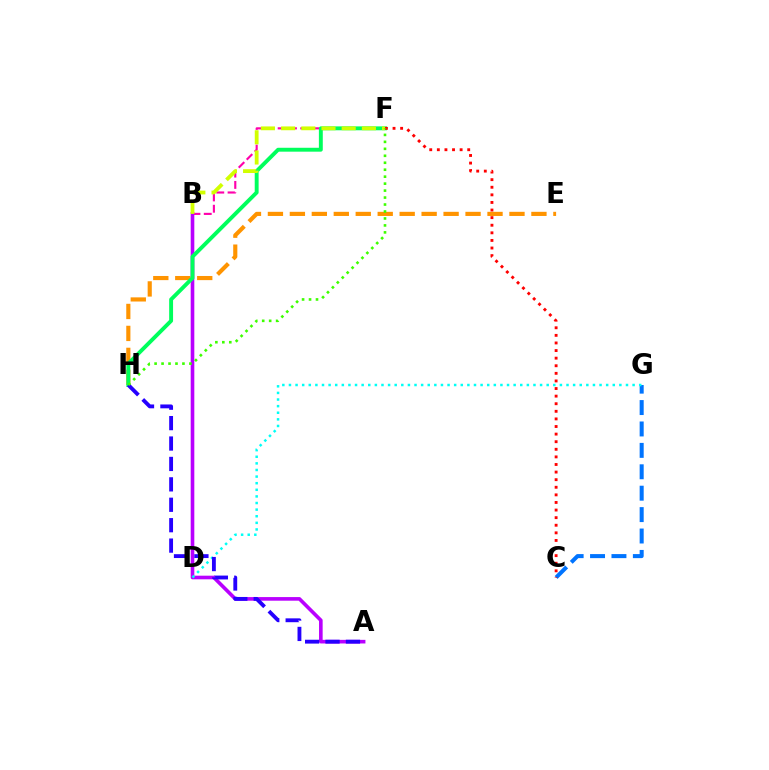{('C', 'G'): [{'color': '#0074ff', 'line_style': 'dashed', 'thickness': 2.91}], ('B', 'F'): [{'color': '#ff00ac', 'line_style': 'dashed', 'thickness': 1.54}, {'color': '#d1ff00', 'line_style': 'dashed', 'thickness': 2.74}], ('A', 'B'): [{'color': '#b900ff', 'line_style': 'solid', 'thickness': 2.61}], ('E', 'H'): [{'color': '#ff9400', 'line_style': 'dashed', 'thickness': 2.98}], ('F', 'H'): [{'color': '#00ff5c', 'line_style': 'solid', 'thickness': 2.81}, {'color': '#3dff00', 'line_style': 'dotted', 'thickness': 1.89}], ('D', 'G'): [{'color': '#00fff6', 'line_style': 'dotted', 'thickness': 1.8}], ('A', 'H'): [{'color': '#2500ff', 'line_style': 'dashed', 'thickness': 2.77}], ('C', 'F'): [{'color': '#ff0000', 'line_style': 'dotted', 'thickness': 2.06}]}